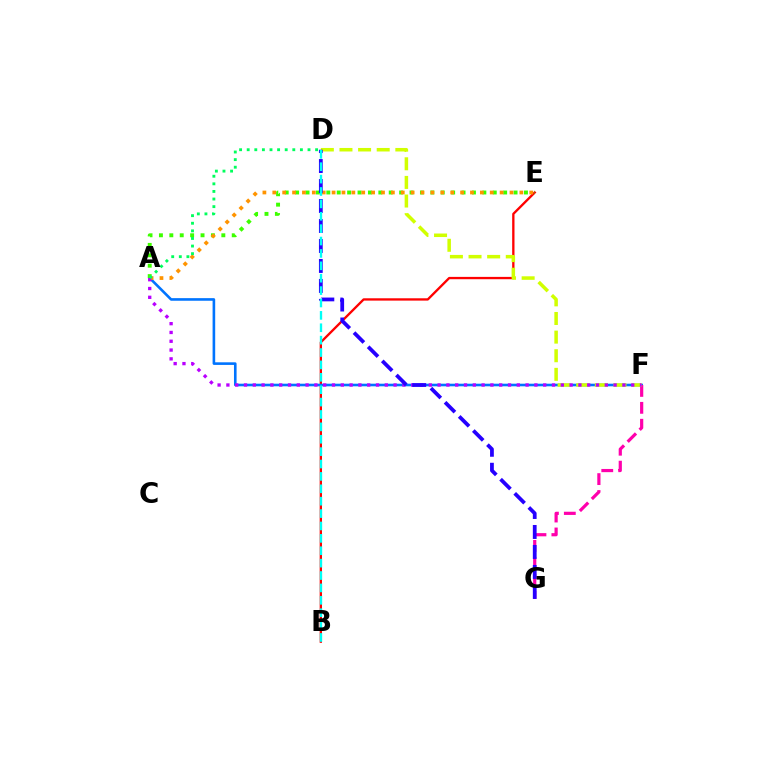{('B', 'E'): [{'color': '#ff0000', 'line_style': 'solid', 'thickness': 1.67}], ('A', 'F'): [{'color': '#0074ff', 'line_style': 'solid', 'thickness': 1.88}, {'color': '#b900ff', 'line_style': 'dotted', 'thickness': 2.39}], ('F', 'G'): [{'color': '#ff00ac', 'line_style': 'dashed', 'thickness': 2.3}], ('A', 'E'): [{'color': '#3dff00', 'line_style': 'dotted', 'thickness': 2.83}, {'color': '#ff9400', 'line_style': 'dotted', 'thickness': 2.69}], ('D', 'F'): [{'color': '#d1ff00', 'line_style': 'dashed', 'thickness': 2.53}], ('D', 'G'): [{'color': '#2500ff', 'line_style': 'dashed', 'thickness': 2.71}], ('B', 'D'): [{'color': '#00fff6', 'line_style': 'dashed', 'thickness': 1.68}], ('A', 'D'): [{'color': '#00ff5c', 'line_style': 'dotted', 'thickness': 2.07}]}